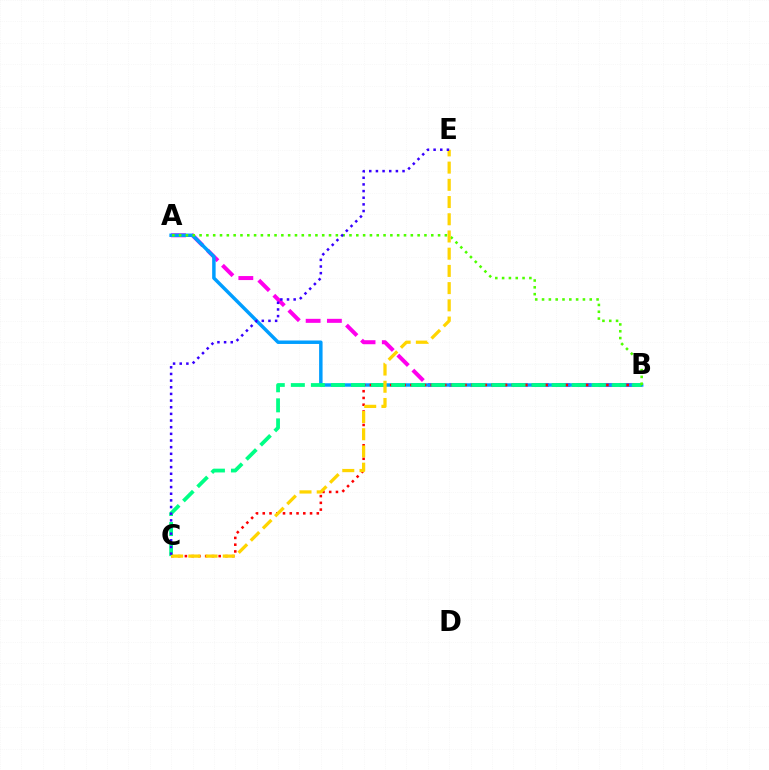{('A', 'B'): [{'color': '#ff00ed', 'line_style': 'dashed', 'thickness': 2.89}, {'color': '#009eff', 'line_style': 'solid', 'thickness': 2.49}, {'color': '#4fff00', 'line_style': 'dotted', 'thickness': 1.85}], ('B', 'C'): [{'color': '#ff0000', 'line_style': 'dotted', 'thickness': 1.84}, {'color': '#00ff86', 'line_style': 'dashed', 'thickness': 2.73}], ('C', 'E'): [{'color': '#ffd500', 'line_style': 'dashed', 'thickness': 2.34}, {'color': '#3700ff', 'line_style': 'dotted', 'thickness': 1.81}]}